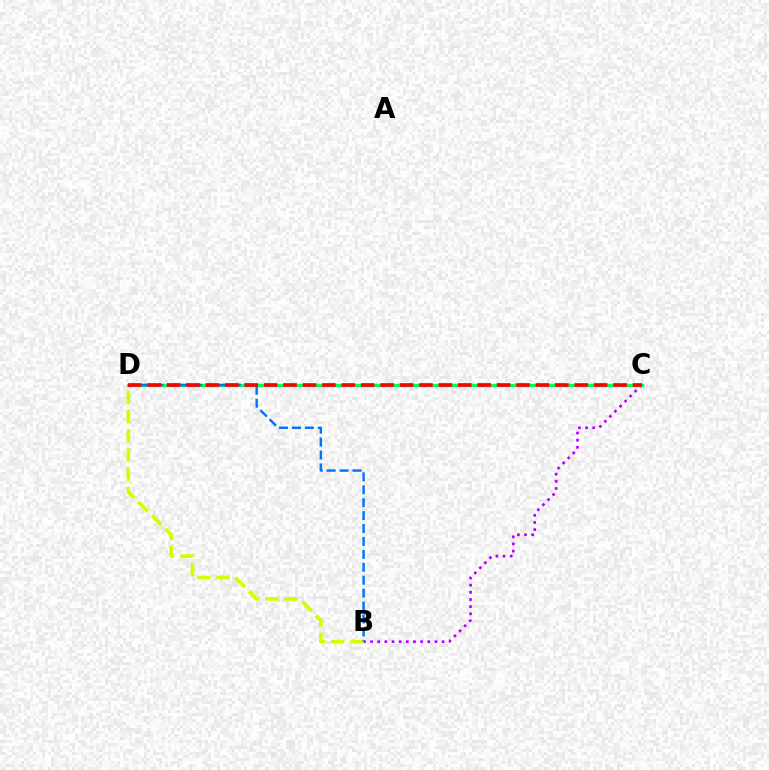{('B', 'C'): [{'color': '#b900ff', 'line_style': 'dotted', 'thickness': 1.94}], ('C', 'D'): [{'color': '#00ff5c', 'line_style': 'solid', 'thickness': 2.42}, {'color': '#ff0000', 'line_style': 'dashed', 'thickness': 2.64}], ('B', 'D'): [{'color': '#d1ff00', 'line_style': 'dashed', 'thickness': 2.61}, {'color': '#0074ff', 'line_style': 'dashed', 'thickness': 1.76}]}